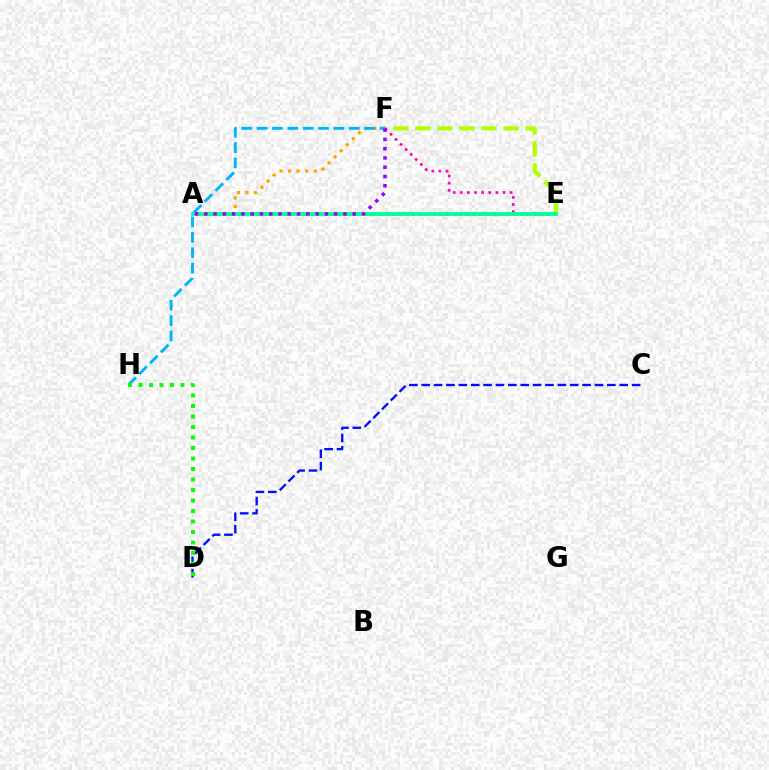{('E', 'F'): [{'color': '#b3ff00', 'line_style': 'dashed', 'thickness': 3.0}, {'color': '#ff00bd', 'line_style': 'dotted', 'thickness': 1.94}], ('A', 'F'): [{'color': '#ffa500', 'line_style': 'dotted', 'thickness': 2.33}, {'color': '#9b00ff', 'line_style': 'dotted', 'thickness': 2.52}], ('F', 'H'): [{'color': '#00b5ff', 'line_style': 'dashed', 'thickness': 2.09}], ('A', 'E'): [{'color': '#ff0000', 'line_style': 'dotted', 'thickness': 1.83}, {'color': '#00ff9d', 'line_style': 'solid', 'thickness': 2.74}], ('C', 'D'): [{'color': '#0010ff', 'line_style': 'dashed', 'thickness': 1.68}], ('D', 'H'): [{'color': '#08ff00', 'line_style': 'dotted', 'thickness': 2.85}]}